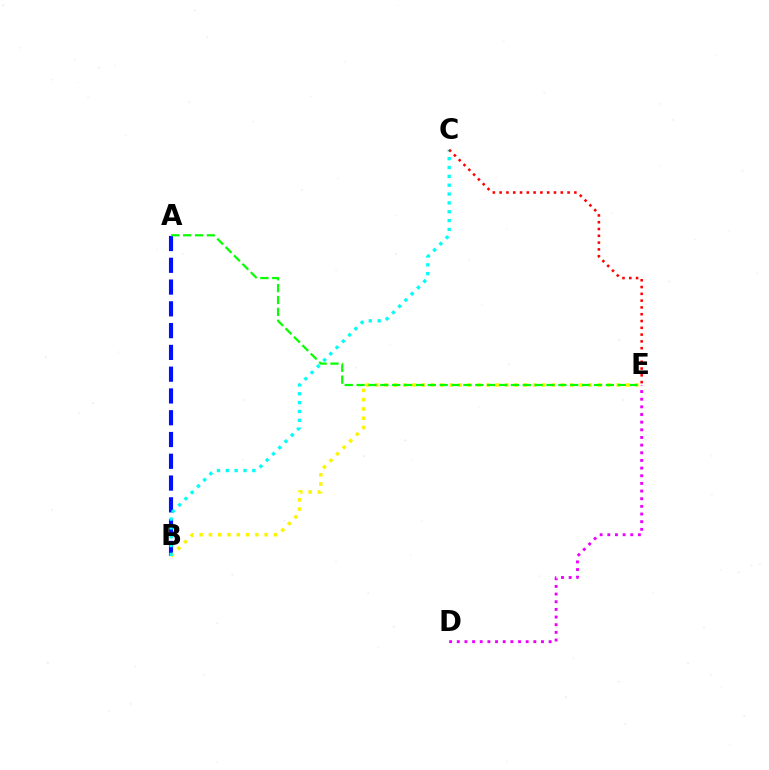{('A', 'B'): [{'color': '#0010ff', 'line_style': 'dashed', 'thickness': 2.96}], ('B', 'E'): [{'color': '#fcf500', 'line_style': 'dotted', 'thickness': 2.52}], ('A', 'E'): [{'color': '#08ff00', 'line_style': 'dashed', 'thickness': 1.61}], ('D', 'E'): [{'color': '#ee00ff', 'line_style': 'dotted', 'thickness': 2.08}], ('B', 'C'): [{'color': '#00fff6', 'line_style': 'dotted', 'thickness': 2.4}], ('C', 'E'): [{'color': '#ff0000', 'line_style': 'dotted', 'thickness': 1.85}]}